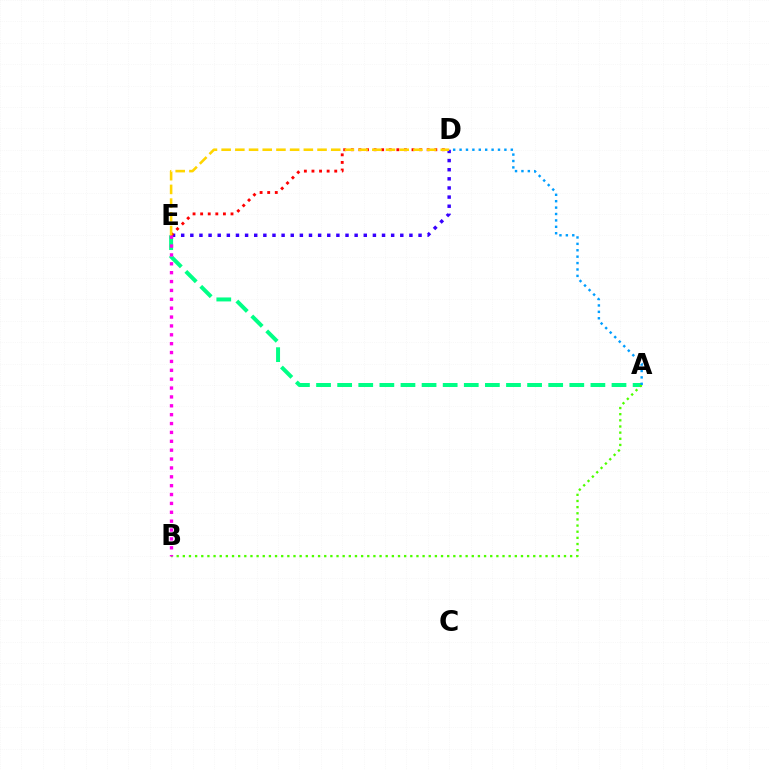{('A', 'E'): [{'color': '#00ff86', 'line_style': 'dashed', 'thickness': 2.87}], ('A', 'B'): [{'color': '#4fff00', 'line_style': 'dotted', 'thickness': 1.67}], ('D', 'E'): [{'color': '#3700ff', 'line_style': 'dotted', 'thickness': 2.48}, {'color': '#ff0000', 'line_style': 'dotted', 'thickness': 2.06}, {'color': '#ffd500', 'line_style': 'dashed', 'thickness': 1.86}], ('A', 'D'): [{'color': '#009eff', 'line_style': 'dotted', 'thickness': 1.74}], ('B', 'E'): [{'color': '#ff00ed', 'line_style': 'dotted', 'thickness': 2.41}]}